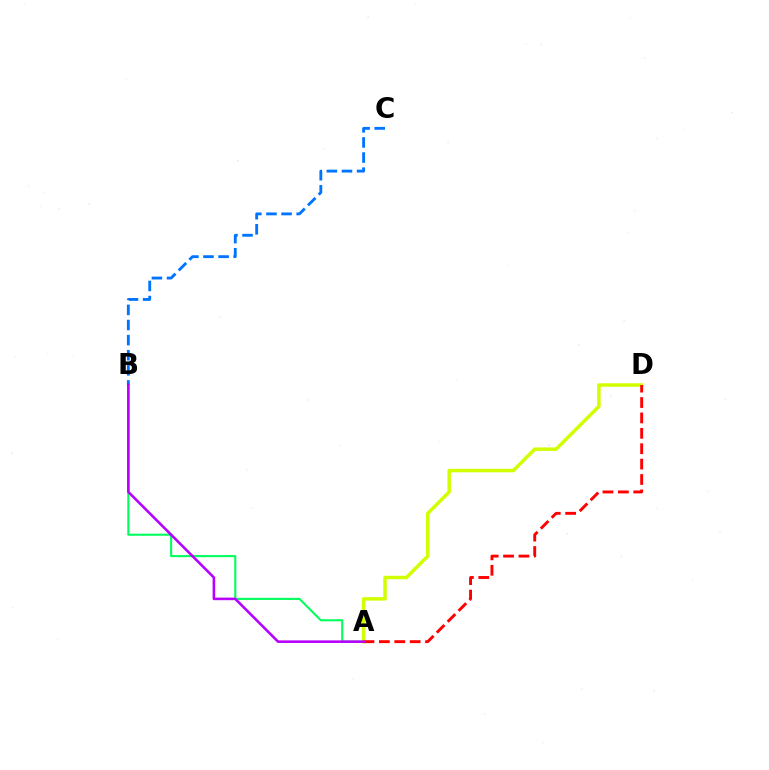{('A', 'B'): [{'color': '#00ff5c', 'line_style': 'solid', 'thickness': 1.51}, {'color': '#b900ff', 'line_style': 'solid', 'thickness': 1.86}], ('A', 'D'): [{'color': '#d1ff00', 'line_style': 'solid', 'thickness': 2.5}, {'color': '#ff0000', 'line_style': 'dashed', 'thickness': 2.09}], ('B', 'C'): [{'color': '#0074ff', 'line_style': 'dashed', 'thickness': 2.05}]}